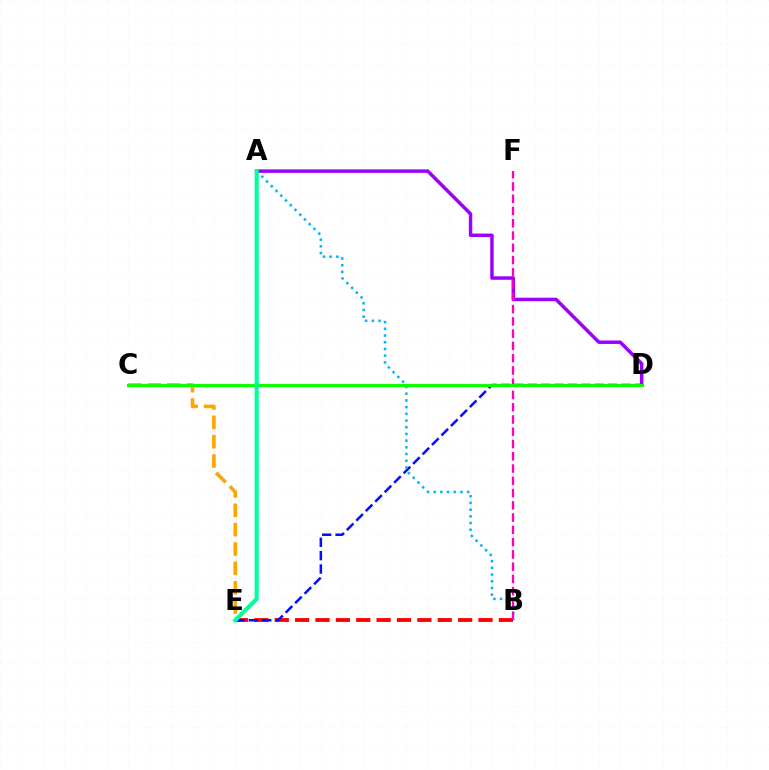{('C', 'D'): [{'color': '#b3ff00', 'line_style': 'solid', 'thickness': 2.38}, {'color': '#08ff00', 'line_style': 'solid', 'thickness': 2.09}], ('B', 'E'): [{'color': '#ff0000', 'line_style': 'dashed', 'thickness': 2.77}], ('D', 'E'): [{'color': '#0010ff', 'line_style': 'dashed', 'thickness': 1.82}], ('A', 'B'): [{'color': '#00b5ff', 'line_style': 'dotted', 'thickness': 1.82}], ('C', 'E'): [{'color': '#ffa500', 'line_style': 'dashed', 'thickness': 2.63}], ('A', 'D'): [{'color': '#9b00ff', 'line_style': 'solid', 'thickness': 2.5}], ('B', 'F'): [{'color': '#ff00bd', 'line_style': 'dashed', 'thickness': 1.67}], ('A', 'E'): [{'color': '#00ff9d', 'line_style': 'solid', 'thickness': 2.95}]}